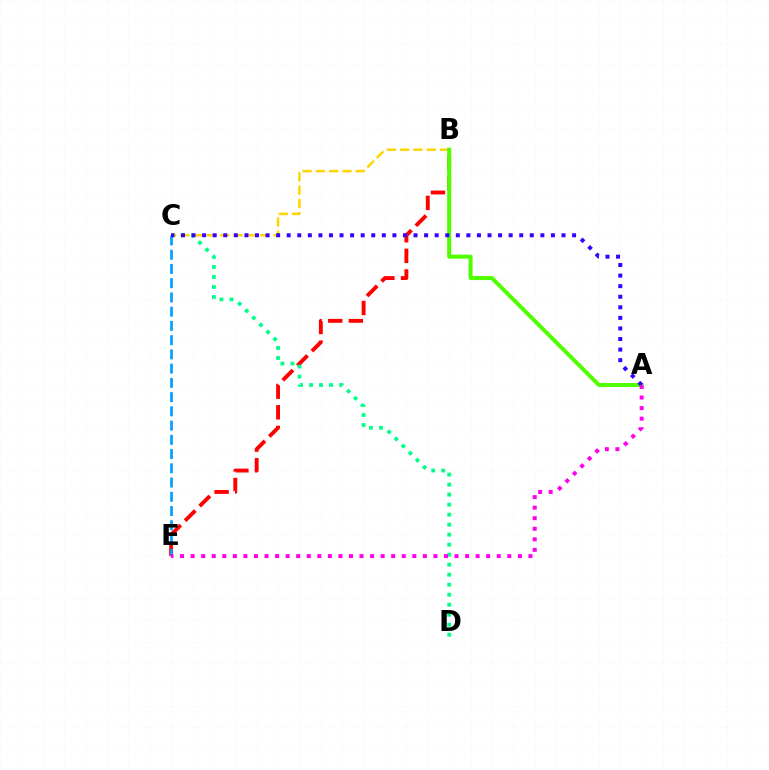{('B', 'E'): [{'color': '#ff0000', 'line_style': 'dashed', 'thickness': 2.8}], ('C', 'D'): [{'color': '#00ff86', 'line_style': 'dotted', 'thickness': 2.72}], ('B', 'C'): [{'color': '#ffd500', 'line_style': 'dashed', 'thickness': 1.81}], ('C', 'E'): [{'color': '#009eff', 'line_style': 'dashed', 'thickness': 1.93}], ('A', 'B'): [{'color': '#4fff00', 'line_style': 'solid', 'thickness': 2.89}], ('A', 'C'): [{'color': '#3700ff', 'line_style': 'dotted', 'thickness': 2.87}], ('A', 'E'): [{'color': '#ff00ed', 'line_style': 'dotted', 'thickness': 2.87}]}